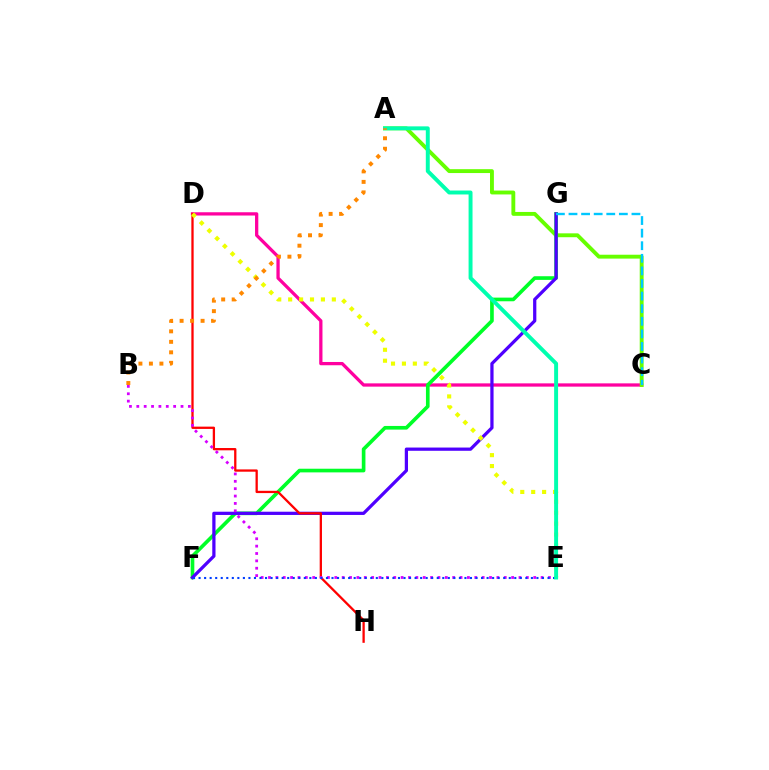{('C', 'D'): [{'color': '#ff00a0', 'line_style': 'solid', 'thickness': 2.36}], ('A', 'C'): [{'color': '#66ff00', 'line_style': 'solid', 'thickness': 2.79}], ('F', 'G'): [{'color': '#00ff27', 'line_style': 'solid', 'thickness': 2.63}, {'color': '#4f00ff', 'line_style': 'solid', 'thickness': 2.33}], ('C', 'G'): [{'color': '#00c7ff', 'line_style': 'dashed', 'thickness': 1.71}], ('D', 'H'): [{'color': '#ff0000', 'line_style': 'solid', 'thickness': 1.65}], ('B', 'E'): [{'color': '#d600ff', 'line_style': 'dotted', 'thickness': 2.0}], ('E', 'F'): [{'color': '#003fff', 'line_style': 'dotted', 'thickness': 1.5}], ('D', 'E'): [{'color': '#eeff00', 'line_style': 'dotted', 'thickness': 2.97}], ('A', 'E'): [{'color': '#00ffaf', 'line_style': 'solid', 'thickness': 2.84}], ('A', 'B'): [{'color': '#ff8800', 'line_style': 'dotted', 'thickness': 2.85}]}